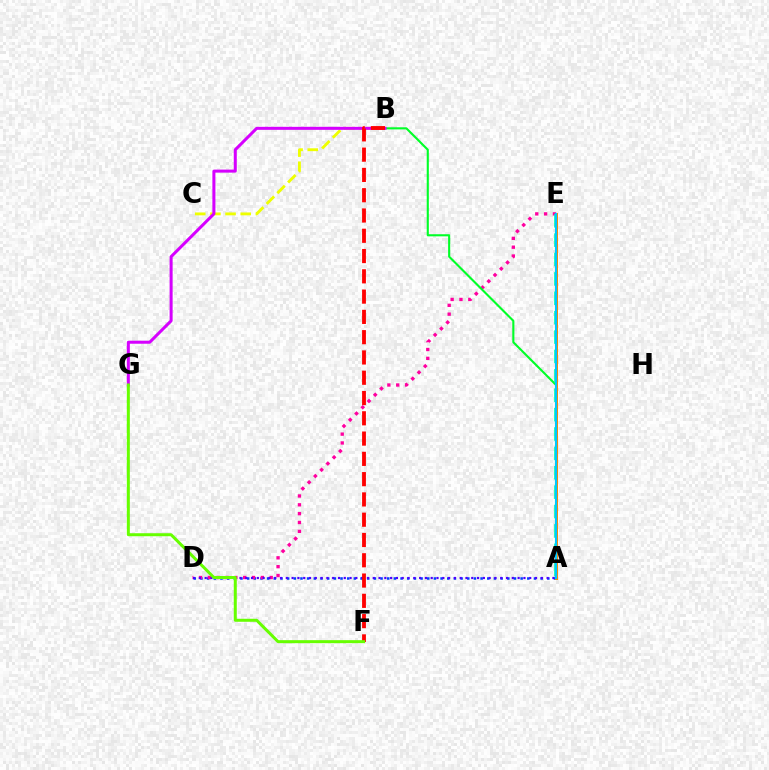{('A', 'D'): [{'color': '#003fff', 'line_style': 'dotted', 'thickness': 1.81}, {'color': '#4f00ff', 'line_style': 'dotted', 'thickness': 1.57}], ('D', 'E'): [{'color': '#ff00a0', 'line_style': 'dotted', 'thickness': 2.4}], ('A', 'B'): [{'color': '#00ff27', 'line_style': 'solid', 'thickness': 1.52}], ('B', 'C'): [{'color': '#eeff00', 'line_style': 'dashed', 'thickness': 2.06}], ('A', 'E'): [{'color': '#00ffaf', 'line_style': 'dashed', 'thickness': 2.63}, {'color': '#ff8800', 'line_style': 'solid', 'thickness': 2.14}, {'color': '#00c7ff', 'line_style': 'solid', 'thickness': 1.53}], ('B', 'G'): [{'color': '#d600ff', 'line_style': 'solid', 'thickness': 2.18}], ('B', 'F'): [{'color': '#ff0000', 'line_style': 'dashed', 'thickness': 2.76}], ('F', 'G'): [{'color': '#66ff00', 'line_style': 'solid', 'thickness': 2.16}]}